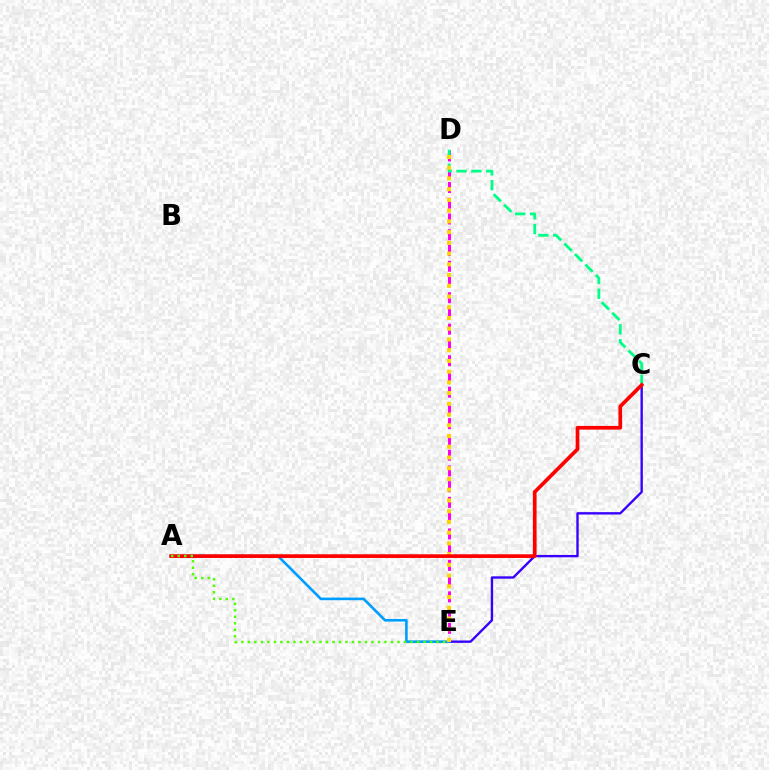{('D', 'E'): [{'color': '#ff00ed', 'line_style': 'dashed', 'thickness': 2.14}, {'color': '#ffd500', 'line_style': 'dotted', 'thickness': 2.92}], ('C', 'E'): [{'color': '#3700ff', 'line_style': 'solid', 'thickness': 1.71}], ('A', 'E'): [{'color': '#009eff', 'line_style': 'solid', 'thickness': 1.89}, {'color': '#4fff00', 'line_style': 'dotted', 'thickness': 1.77}], ('C', 'D'): [{'color': '#00ff86', 'line_style': 'dashed', 'thickness': 2.01}], ('A', 'C'): [{'color': '#ff0000', 'line_style': 'solid', 'thickness': 2.66}]}